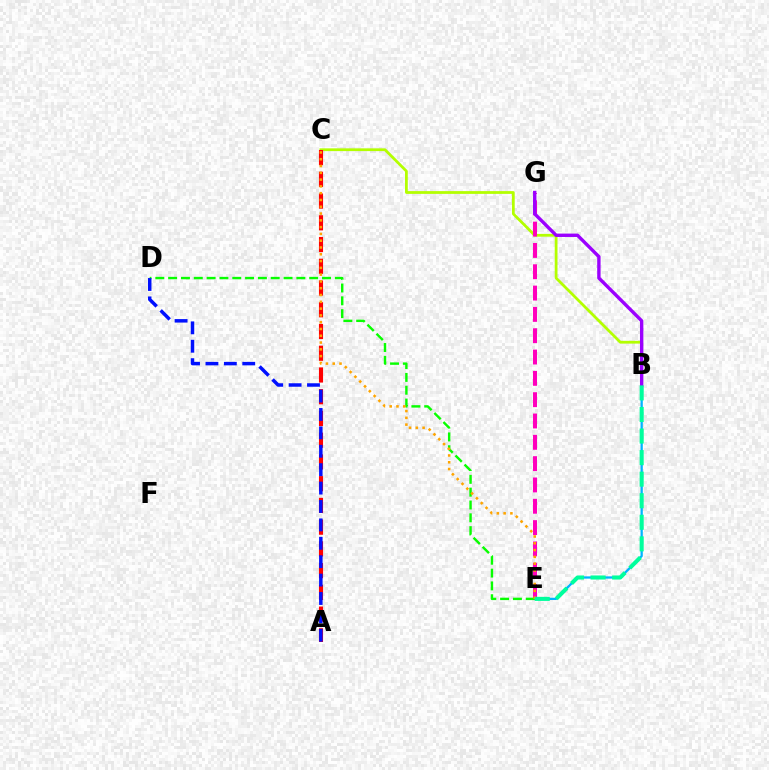{('B', 'C'): [{'color': '#b3ff00', 'line_style': 'solid', 'thickness': 1.99}], ('E', 'G'): [{'color': '#ff00bd', 'line_style': 'dashed', 'thickness': 2.9}], ('B', 'E'): [{'color': '#00b5ff', 'line_style': 'solid', 'thickness': 1.63}, {'color': '#00ff9d', 'line_style': 'dashed', 'thickness': 2.93}], ('A', 'C'): [{'color': '#ff0000', 'line_style': 'dashed', 'thickness': 2.95}], ('D', 'E'): [{'color': '#08ff00', 'line_style': 'dashed', 'thickness': 1.74}], ('A', 'D'): [{'color': '#0010ff', 'line_style': 'dashed', 'thickness': 2.5}], ('C', 'E'): [{'color': '#ffa500', 'line_style': 'dotted', 'thickness': 1.84}], ('B', 'G'): [{'color': '#9b00ff', 'line_style': 'solid', 'thickness': 2.43}]}